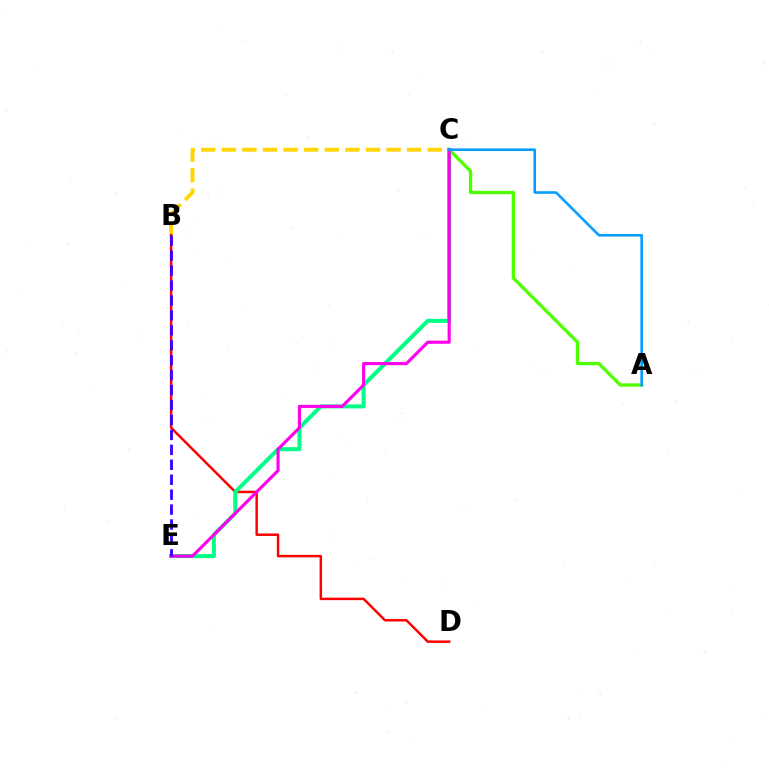{('B', 'C'): [{'color': '#ffd500', 'line_style': 'dashed', 'thickness': 2.8}], ('A', 'C'): [{'color': '#4fff00', 'line_style': 'solid', 'thickness': 2.4}, {'color': '#009eff', 'line_style': 'solid', 'thickness': 1.86}], ('B', 'D'): [{'color': '#ff0000', 'line_style': 'solid', 'thickness': 1.78}], ('C', 'E'): [{'color': '#00ff86', 'line_style': 'solid', 'thickness': 2.89}, {'color': '#ff00ed', 'line_style': 'solid', 'thickness': 2.25}], ('B', 'E'): [{'color': '#3700ff', 'line_style': 'dashed', 'thickness': 2.03}]}